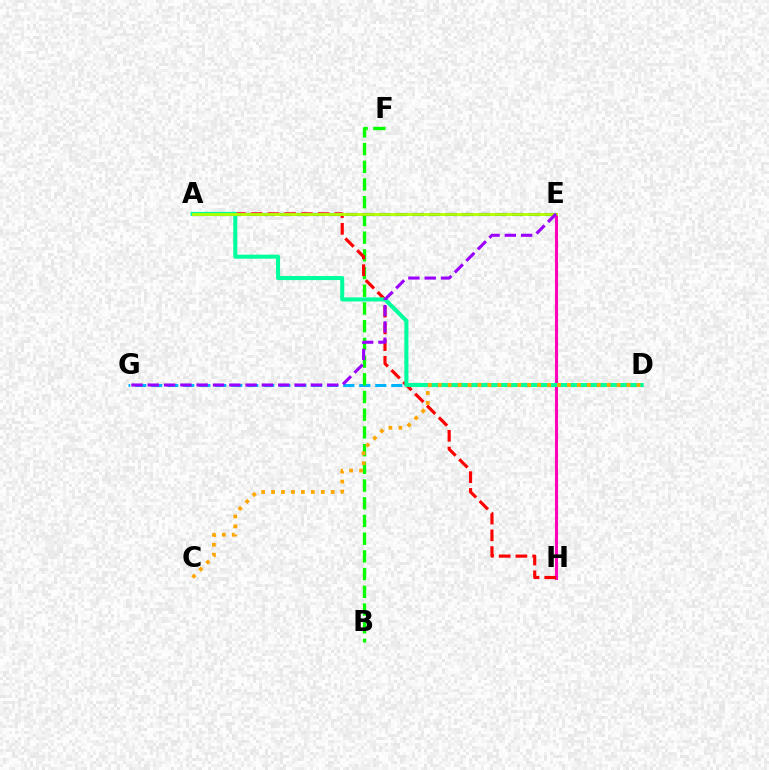{('D', 'G'): [{'color': '#00b5ff', 'line_style': 'dashed', 'thickness': 2.17}], ('B', 'F'): [{'color': '#08ff00', 'line_style': 'dashed', 'thickness': 2.41}], ('E', 'H'): [{'color': '#ff00bd', 'line_style': 'solid', 'thickness': 2.2}], ('A', 'E'): [{'color': '#0010ff', 'line_style': 'dashed', 'thickness': 2.25}, {'color': '#b3ff00', 'line_style': 'solid', 'thickness': 2.04}], ('A', 'H'): [{'color': '#ff0000', 'line_style': 'dashed', 'thickness': 2.28}], ('A', 'D'): [{'color': '#00ff9d', 'line_style': 'solid', 'thickness': 2.92}], ('C', 'D'): [{'color': '#ffa500', 'line_style': 'dotted', 'thickness': 2.7}], ('E', 'G'): [{'color': '#9b00ff', 'line_style': 'dashed', 'thickness': 2.22}]}